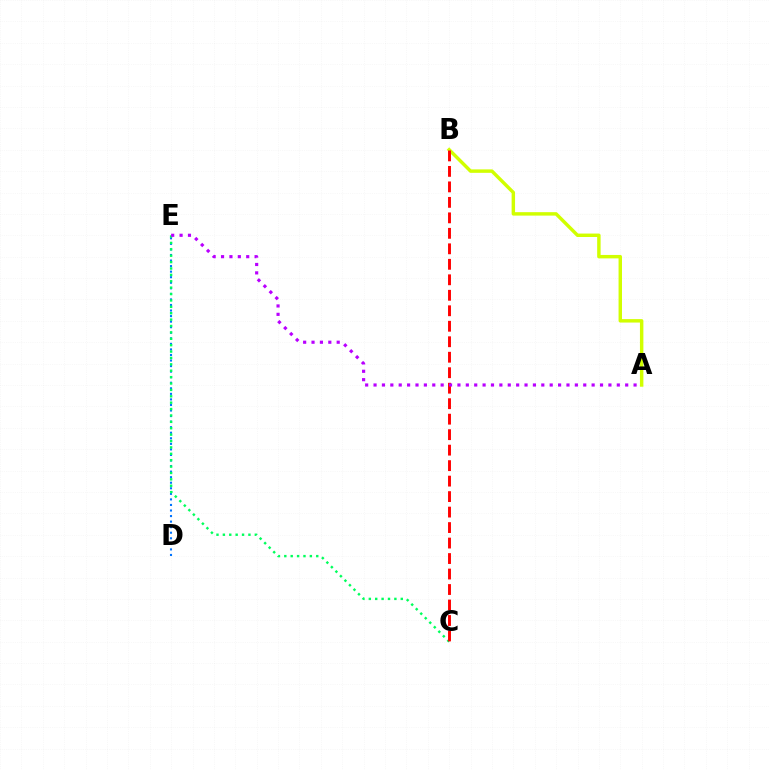{('A', 'B'): [{'color': '#d1ff00', 'line_style': 'solid', 'thickness': 2.48}], ('D', 'E'): [{'color': '#0074ff', 'line_style': 'dotted', 'thickness': 1.51}], ('C', 'E'): [{'color': '#00ff5c', 'line_style': 'dotted', 'thickness': 1.74}], ('B', 'C'): [{'color': '#ff0000', 'line_style': 'dashed', 'thickness': 2.1}], ('A', 'E'): [{'color': '#b900ff', 'line_style': 'dotted', 'thickness': 2.28}]}